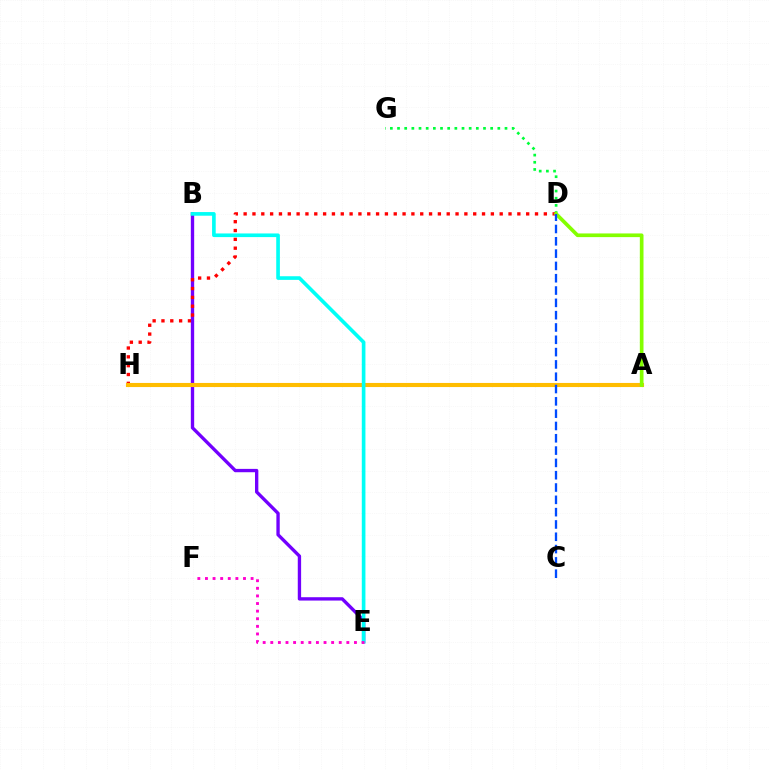{('B', 'E'): [{'color': '#7200ff', 'line_style': 'solid', 'thickness': 2.41}, {'color': '#00fff6', 'line_style': 'solid', 'thickness': 2.63}], ('D', 'G'): [{'color': '#00ff39', 'line_style': 'dotted', 'thickness': 1.95}], ('D', 'H'): [{'color': '#ff0000', 'line_style': 'dotted', 'thickness': 2.4}], ('A', 'H'): [{'color': '#ffbd00', 'line_style': 'solid', 'thickness': 2.95}], ('A', 'D'): [{'color': '#84ff00', 'line_style': 'solid', 'thickness': 2.65}], ('E', 'F'): [{'color': '#ff00cf', 'line_style': 'dotted', 'thickness': 2.07}], ('C', 'D'): [{'color': '#004bff', 'line_style': 'dashed', 'thickness': 1.67}]}